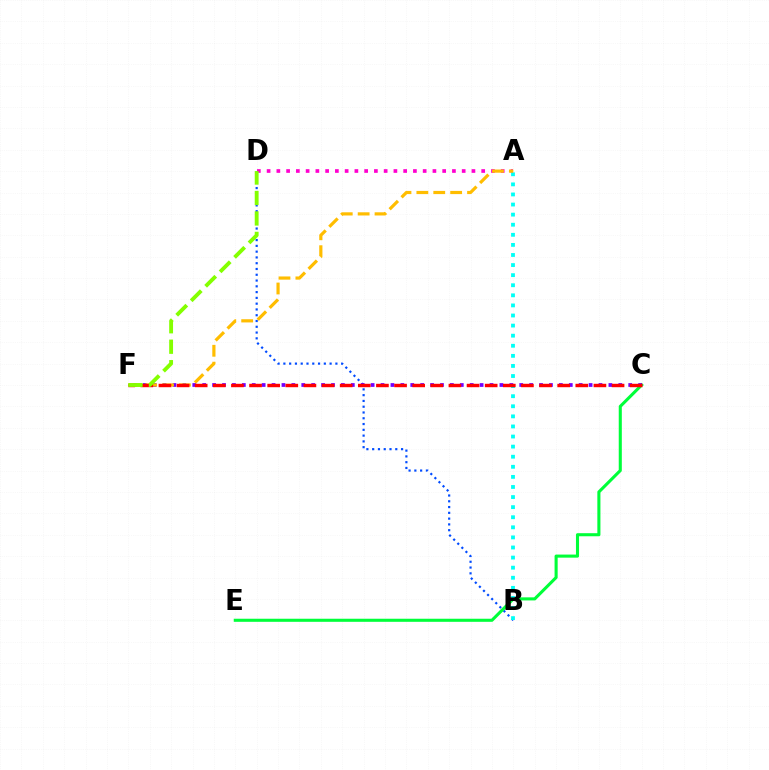{('A', 'D'): [{'color': '#ff00cf', 'line_style': 'dotted', 'thickness': 2.65}], ('B', 'D'): [{'color': '#004bff', 'line_style': 'dotted', 'thickness': 1.57}], ('C', 'E'): [{'color': '#00ff39', 'line_style': 'solid', 'thickness': 2.22}], ('A', 'B'): [{'color': '#00fff6', 'line_style': 'dotted', 'thickness': 2.74}], ('C', 'F'): [{'color': '#7200ff', 'line_style': 'dotted', 'thickness': 2.69}, {'color': '#ff0000', 'line_style': 'dashed', 'thickness': 2.46}], ('A', 'F'): [{'color': '#ffbd00', 'line_style': 'dashed', 'thickness': 2.3}], ('D', 'F'): [{'color': '#84ff00', 'line_style': 'dashed', 'thickness': 2.78}]}